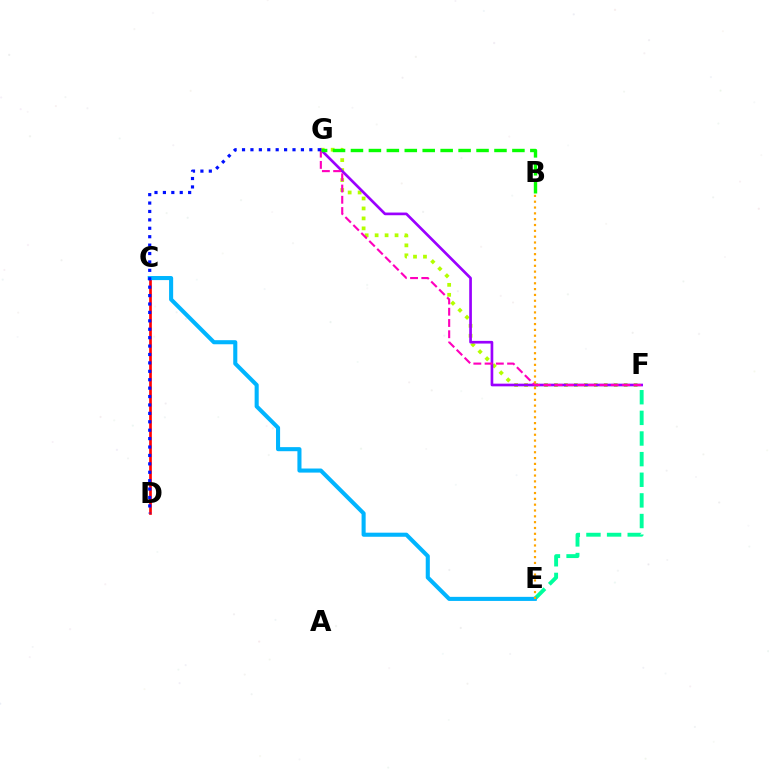{('F', 'G'): [{'color': '#b3ff00', 'line_style': 'dotted', 'thickness': 2.71}, {'color': '#9b00ff', 'line_style': 'solid', 'thickness': 1.93}, {'color': '#ff00bd', 'line_style': 'dashed', 'thickness': 1.53}], ('C', 'D'): [{'color': '#ff0000', 'line_style': 'solid', 'thickness': 1.92}], ('E', 'F'): [{'color': '#00ff9d', 'line_style': 'dashed', 'thickness': 2.8}], ('C', 'E'): [{'color': '#00b5ff', 'line_style': 'solid', 'thickness': 2.94}], ('B', 'G'): [{'color': '#08ff00', 'line_style': 'dashed', 'thickness': 2.44}], ('D', 'G'): [{'color': '#0010ff', 'line_style': 'dotted', 'thickness': 2.29}], ('B', 'E'): [{'color': '#ffa500', 'line_style': 'dotted', 'thickness': 1.58}]}